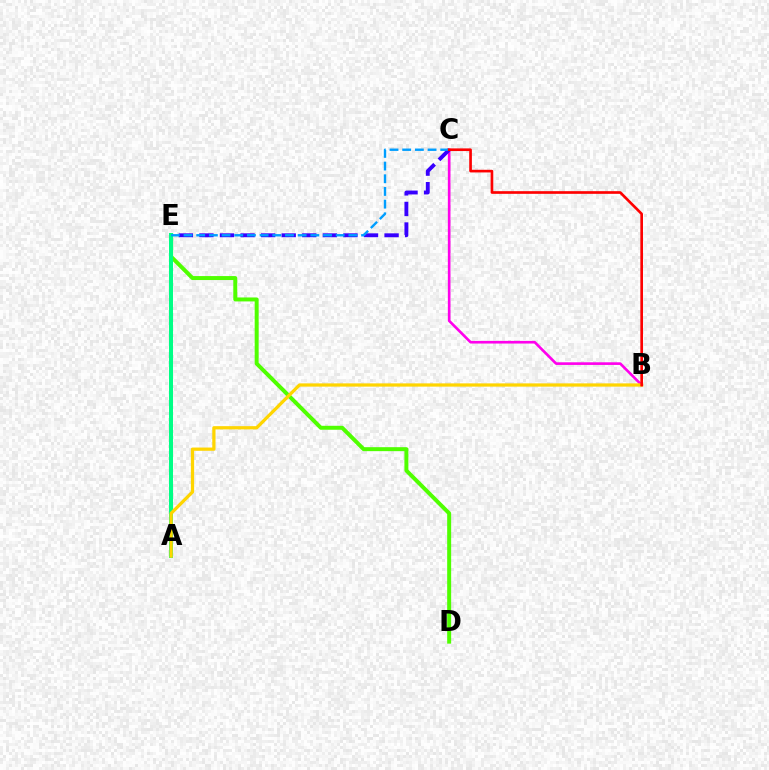{('B', 'C'): [{'color': '#ff00ed', 'line_style': 'solid', 'thickness': 1.9}, {'color': '#ff0000', 'line_style': 'solid', 'thickness': 1.91}], ('D', 'E'): [{'color': '#4fff00', 'line_style': 'solid', 'thickness': 2.86}], ('C', 'E'): [{'color': '#3700ff', 'line_style': 'dashed', 'thickness': 2.79}, {'color': '#009eff', 'line_style': 'dashed', 'thickness': 1.72}], ('A', 'E'): [{'color': '#00ff86', 'line_style': 'solid', 'thickness': 2.89}], ('A', 'B'): [{'color': '#ffd500', 'line_style': 'solid', 'thickness': 2.34}]}